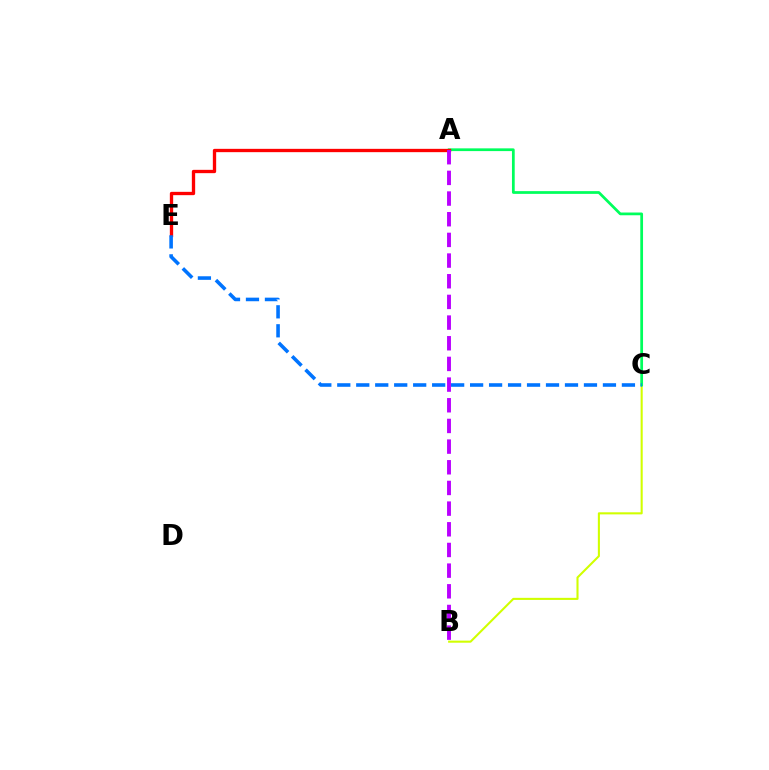{('B', 'C'): [{'color': '#d1ff00', 'line_style': 'solid', 'thickness': 1.5}], ('A', 'C'): [{'color': '#00ff5c', 'line_style': 'solid', 'thickness': 1.98}], ('A', 'E'): [{'color': '#ff0000', 'line_style': 'solid', 'thickness': 2.39}], ('A', 'B'): [{'color': '#b900ff', 'line_style': 'dashed', 'thickness': 2.81}], ('C', 'E'): [{'color': '#0074ff', 'line_style': 'dashed', 'thickness': 2.58}]}